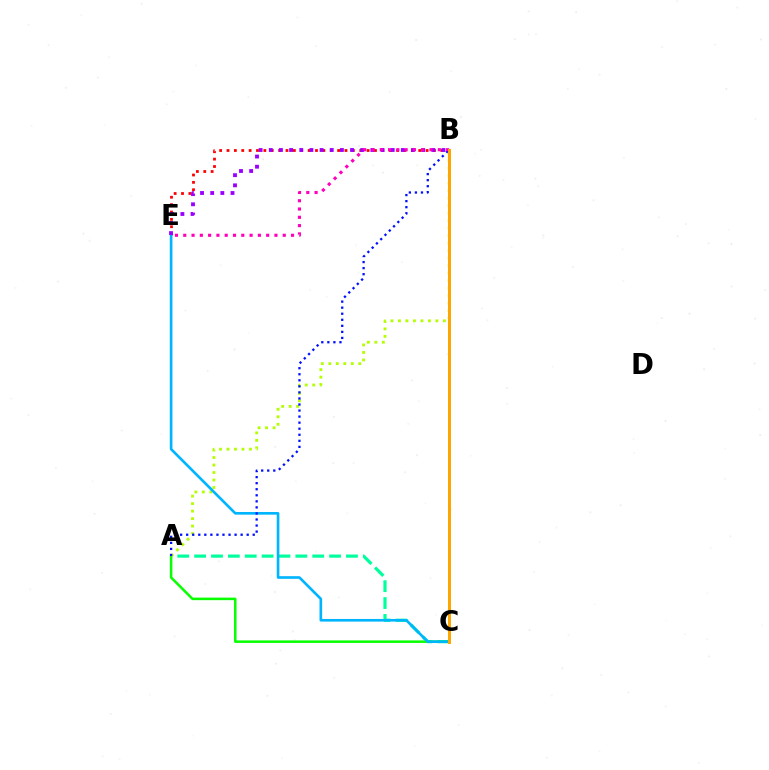{('A', 'C'): [{'color': '#00ff9d', 'line_style': 'dashed', 'thickness': 2.29}, {'color': '#08ff00', 'line_style': 'solid', 'thickness': 1.82}], ('A', 'B'): [{'color': '#b3ff00', 'line_style': 'dotted', 'thickness': 2.04}, {'color': '#0010ff', 'line_style': 'dotted', 'thickness': 1.64}], ('B', 'E'): [{'color': '#ff0000', 'line_style': 'dotted', 'thickness': 2.0}, {'color': '#9b00ff', 'line_style': 'dotted', 'thickness': 2.76}, {'color': '#ff00bd', 'line_style': 'dotted', 'thickness': 2.25}], ('C', 'E'): [{'color': '#00b5ff', 'line_style': 'solid', 'thickness': 1.9}], ('B', 'C'): [{'color': '#ffa500', 'line_style': 'solid', 'thickness': 2.15}]}